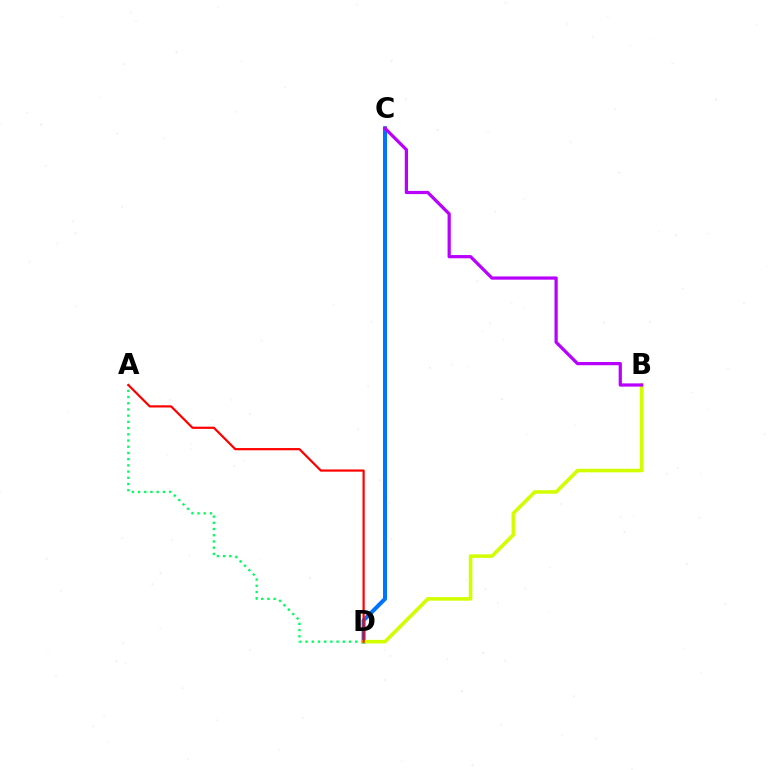{('C', 'D'): [{'color': '#0074ff', 'line_style': 'solid', 'thickness': 2.9}], ('A', 'D'): [{'color': '#00ff5c', 'line_style': 'dotted', 'thickness': 1.69}, {'color': '#ff0000', 'line_style': 'solid', 'thickness': 1.59}], ('B', 'D'): [{'color': '#d1ff00', 'line_style': 'solid', 'thickness': 2.58}], ('B', 'C'): [{'color': '#b900ff', 'line_style': 'solid', 'thickness': 2.32}]}